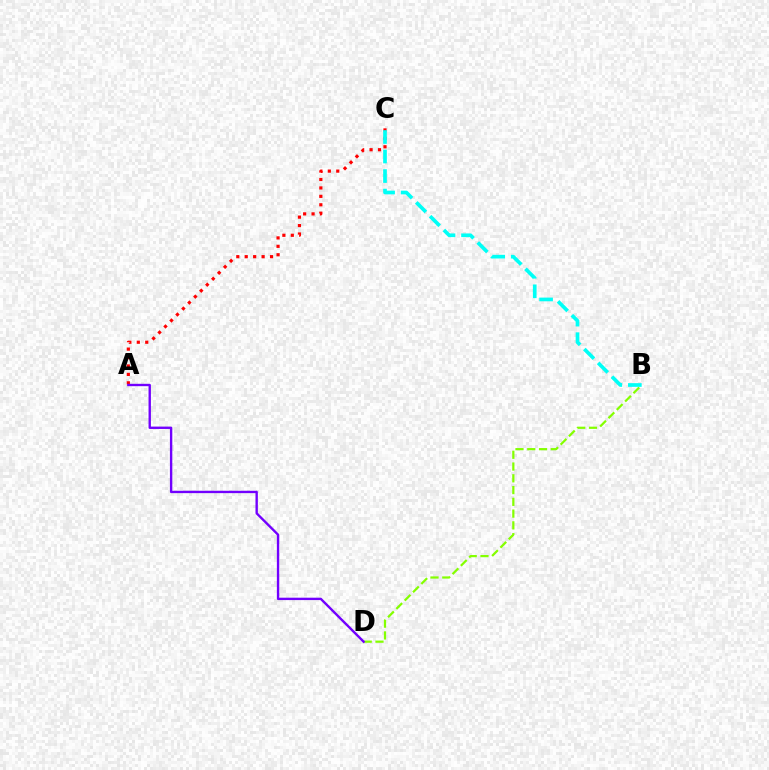{('A', 'C'): [{'color': '#ff0000', 'line_style': 'dotted', 'thickness': 2.29}], ('B', 'D'): [{'color': '#84ff00', 'line_style': 'dashed', 'thickness': 1.6}], ('B', 'C'): [{'color': '#00fff6', 'line_style': 'dashed', 'thickness': 2.65}], ('A', 'D'): [{'color': '#7200ff', 'line_style': 'solid', 'thickness': 1.71}]}